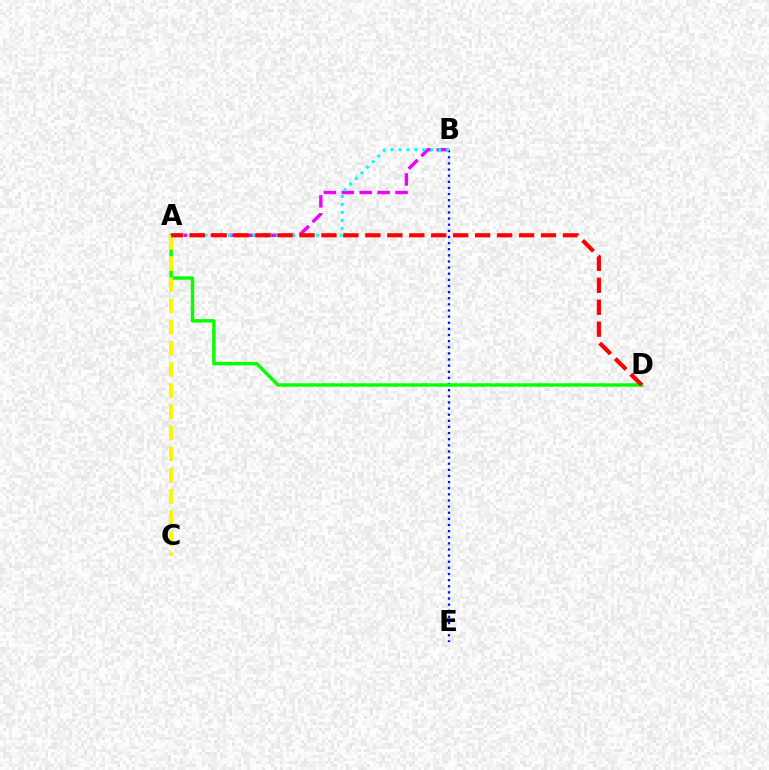{('B', 'E'): [{'color': '#0010ff', 'line_style': 'dotted', 'thickness': 1.67}], ('A', 'D'): [{'color': '#08ff00', 'line_style': 'solid', 'thickness': 2.47}, {'color': '#ff0000', 'line_style': 'dashed', 'thickness': 2.98}], ('A', 'C'): [{'color': '#fcf500', 'line_style': 'dashed', 'thickness': 2.88}], ('A', 'B'): [{'color': '#ee00ff', 'line_style': 'dashed', 'thickness': 2.43}, {'color': '#00fff6', 'line_style': 'dotted', 'thickness': 2.16}]}